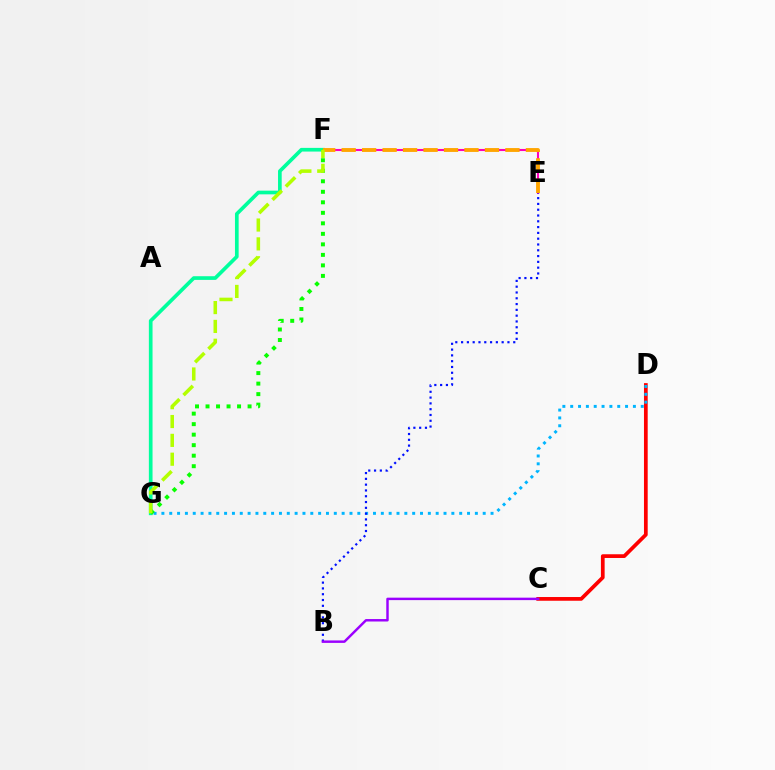{('C', 'D'): [{'color': '#ff0000', 'line_style': 'solid', 'thickness': 2.68}], ('D', 'G'): [{'color': '#00b5ff', 'line_style': 'dotted', 'thickness': 2.13}], ('E', 'F'): [{'color': '#ff00bd', 'line_style': 'solid', 'thickness': 1.5}, {'color': '#ffa500', 'line_style': 'dashed', 'thickness': 2.78}], ('F', 'G'): [{'color': '#00ff9d', 'line_style': 'solid', 'thickness': 2.65}, {'color': '#08ff00', 'line_style': 'dotted', 'thickness': 2.86}, {'color': '#b3ff00', 'line_style': 'dashed', 'thickness': 2.56}], ('B', 'E'): [{'color': '#0010ff', 'line_style': 'dotted', 'thickness': 1.57}], ('B', 'C'): [{'color': '#9b00ff', 'line_style': 'solid', 'thickness': 1.77}]}